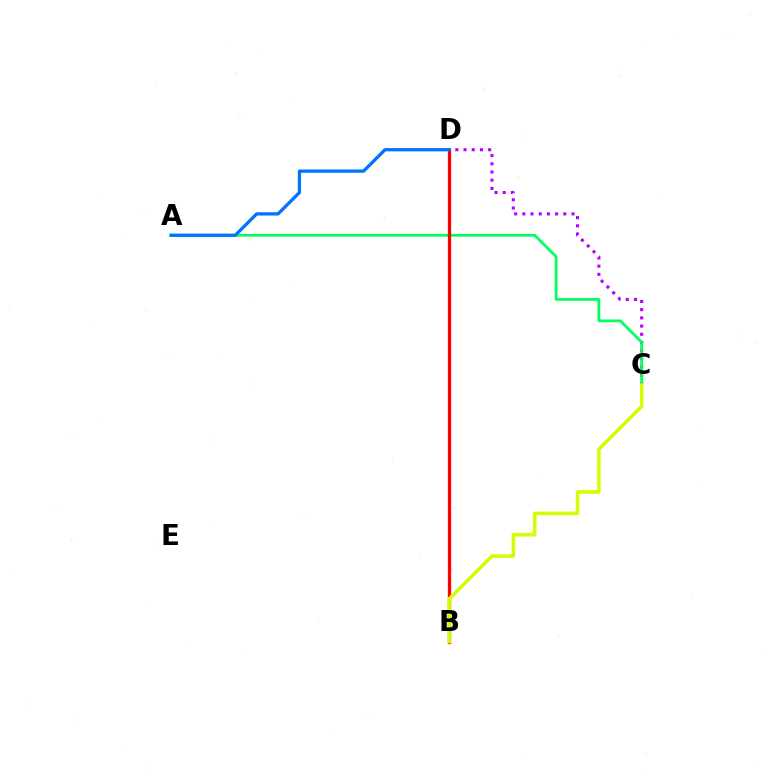{('C', 'D'): [{'color': '#b900ff', 'line_style': 'dotted', 'thickness': 2.23}], ('A', 'C'): [{'color': '#00ff5c', 'line_style': 'solid', 'thickness': 1.97}], ('B', 'D'): [{'color': '#ff0000', 'line_style': 'solid', 'thickness': 2.37}], ('A', 'D'): [{'color': '#0074ff', 'line_style': 'solid', 'thickness': 2.36}], ('B', 'C'): [{'color': '#d1ff00', 'line_style': 'solid', 'thickness': 2.53}]}